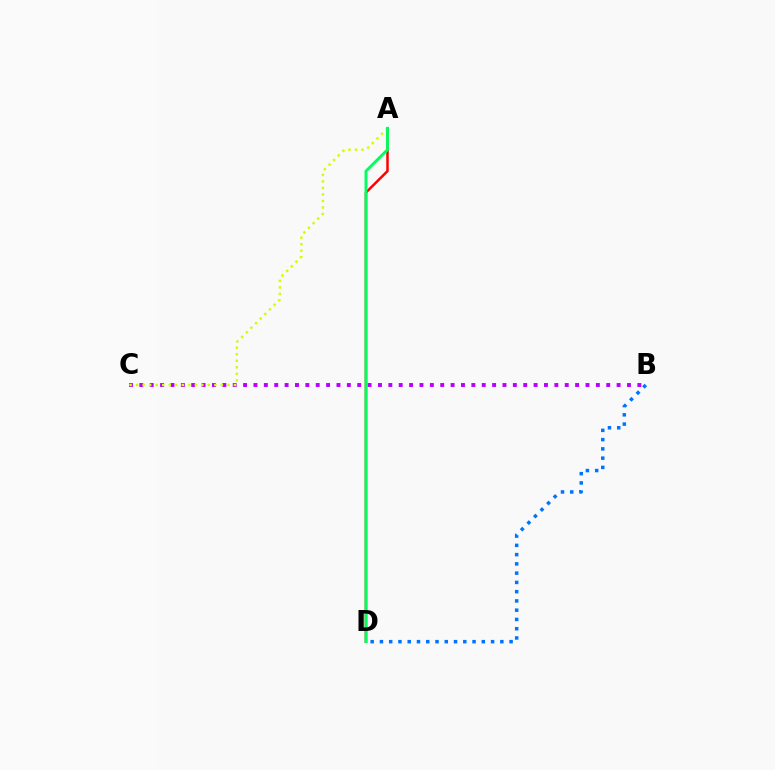{('A', 'D'): [{'color': '#ff0000', 'line_style': 'solid', 'thickness': 1.8}, {'color': '#00ff5c', 'line_style': 'solid', 'thickness': 2.08}], ('B', 'C'): [{'color': '#b900ff', 'line_style': 'dotted', 'thickness': 2.82}], ('B', 'D'): [{'color': '#0074ff', 'line_style': 'dotted', 'thickness': 2.52}], ('A', 'C'): [{'color': '#d1ff00', 'line_style': 'dotted', 'thickness': 1.77}]}